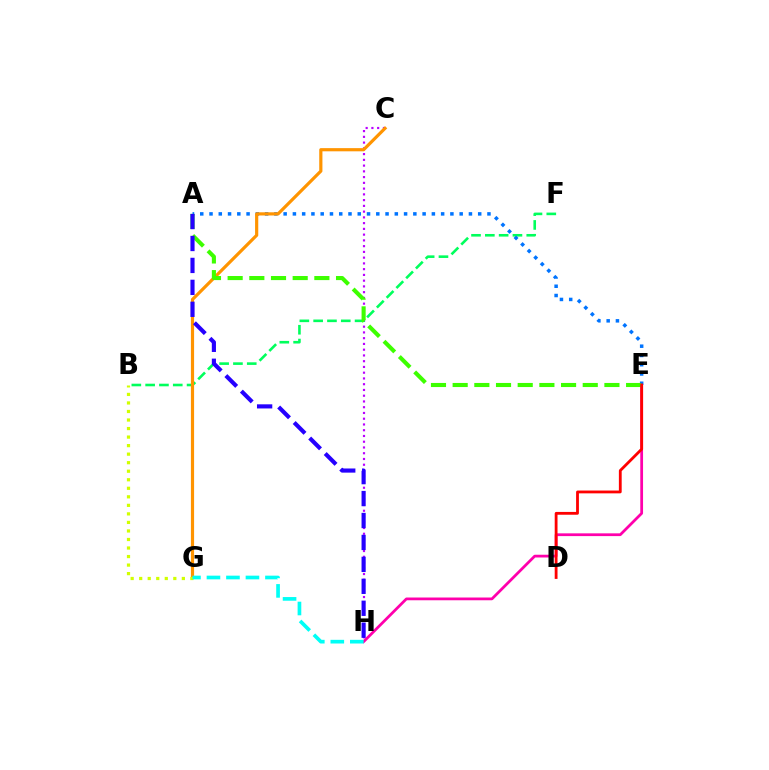{('C', 'H'): [{'color': '#b900ff', 'line_style': 'dotted', 'thickness': 1.56}], ('E', 'H'): [{'color': '#ff00ac', 'line_style': 'solid', 'thickness': 1.99}], ('B', 'F'): [{'color': '#00ff5c', 'line_style': 'dashed', 'thickness': 1.88}], ('A', 'E'): [{'color': '#0074ff', 'line_style': 'dotted', 'thickness': 2.52}, {'color': '#3dff00', 'line_style': 'dashed', 'thickness': 2.95}], ('C', 'G'): [{'color': '#ff9400', 'line_style': 'solid', 'thickness': 2.29}], ('B', 'G'): [{'color': '#d1ff00', 'line_style': 'dotted', 'thickness': 2.32}], ('D', 'E'): [{'color': '#ff0000', 'line_style': 'solid', 'thickness': 2.02}], ('G', 'H'): [{'color': '#00fff6', 'line_style': 'dashed', 'thickness': 2.65}], ('A', 'H'): [{'color': '#2500ff', 'line_style': 'dashed', 'thickness': 2.98}]}